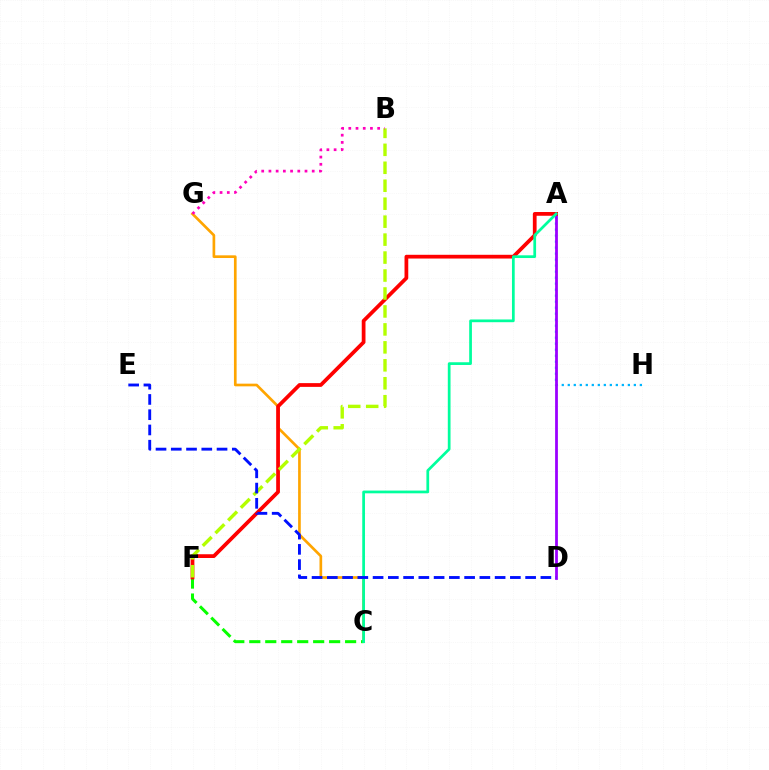{('A', 'H'): [{'color': '#00b5ff', 'line_style': 'dotted', 'thickness': 1.63}], ('C', 'G'): [{'color': '#ffa500', 'line_style': 'solid', 'thickness': 1.93}], ('C', 'F'): [{'color': '#08ff00', 'line_style': 'dashed', 'thickness': 2.17}], ('A', 'D'): [{'color': '#9b00ff', 'line_style': 'solid', 'thickness': 2.0}], ('A', 'F'): [{'color': '#ff0000', 'line_style': 'solid', 'thickness': 2.7}], ('B', 'F'): [{'color': '#b3ff00', 'line_style': 'dashed', 'thickness': 2.44}], ('A', 'C'): [{'color': '#00ff9d', 'line_style': 'solid', 'thickness': 1.97}], ('D', 'E'): [{'color': '#0010ff', 'line_style': 'dashed', 'thickness': 2.07}], ('B', 'G'): [{'color': '#ff00bd', 'line_style': 'dotted', 'thickness': 1.96}]}